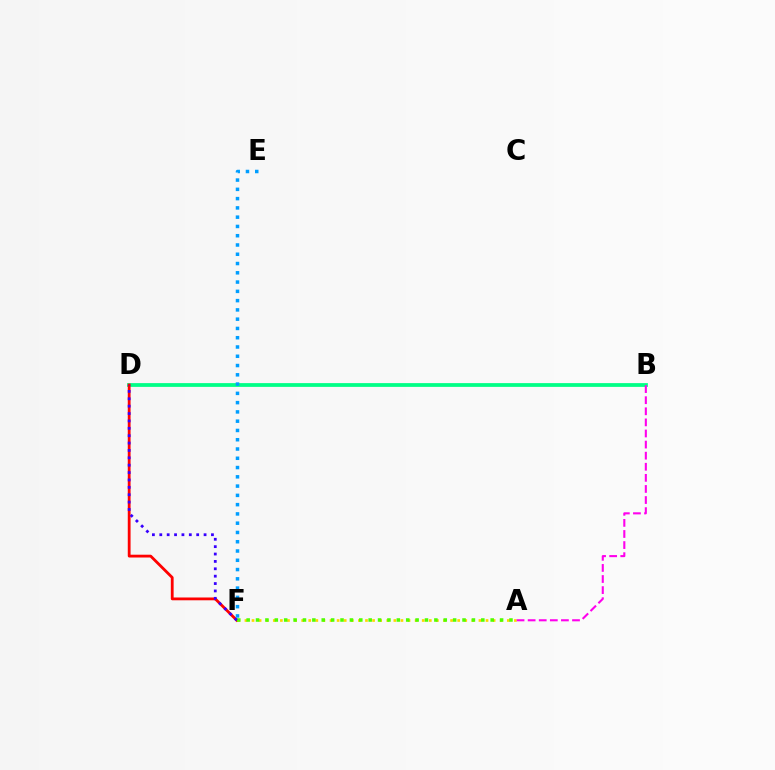{('A', 'F'): [{'color': '#ffd500', 'line_style': 'dotted', 'thickness': 1.93}, {'color': '#4fff00', 'line_style': 'dotted', 'thickness': 2.55}], ('B', 'D'): [{'color': '#00ff86', 'line_style': 'solid', 'thickness': 2.71}], ('A', 'B'): [{'color': '#ff00ed', 'line_style': 'dashed', 'thickness': 1.51}], ('D', 'F'): [{'color': '#ff0000', 'line_style': 'solid', 'thickness': 2.02}, {'color': '#3700ff', 'line_style': 'dotted', 'thickness': 2.01}], ('E', 'F'): [{'color': '#009eff', 'line_style': 'dotted', 'thickness': 2.52}]}